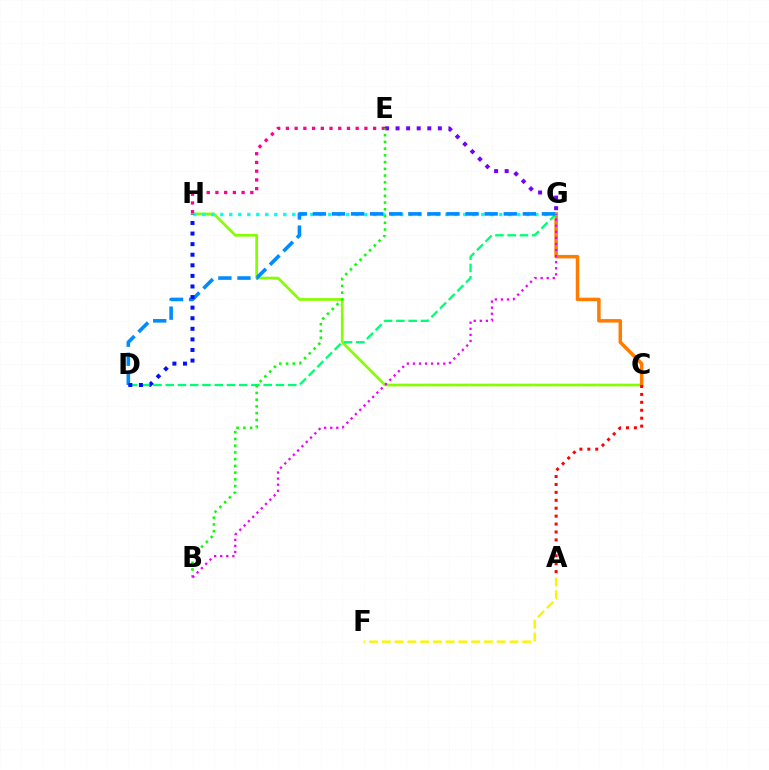{('C', 'H'): [{'color': '#84ff00', 'line_style': 'solid', 'thickness': 1.94}], ('C', 'G'): [{'color': '#ff7c00', 'line_style': 'solid', 'thickness': 2.51}], ('E', 'H'): [{'color': '#ff0094', 'line_style': 'dotted', 'thickness': 2.37}], ('G', 'H'): [{'color': '#00fff6', 'line_style': 'dotted', 'thickness': 2.45}], ('D', 'G'): [{'color': '#00ff74', 'line_style': 'dashed', 'thickness': 1.66}, {'color': '#008cff', 'line_style': 'dashed', 'thickness': 2.59}], ('E', 'G'): [{'color': '#7200ff', 'line_style': 'dotted', 'thickness': 2.87}], ('D', 'H'): [{'color': '#0010ff', 'line_style': 'dotted', 'thickness': 2.88}], ('B', 'E'): [{'color': '#08ff00', 'line_style': 'dotted', 'thickness': 1.83}], ('B', 'G'): [{'color': '#ee00ff', 'line_style': 'dotted', 'thickness': 1.65}], ('A', 'F'): [{'color': '#fcf500', 'line_style': 'dashed', 'thickness': 1.73}], ('A', 'C'): [{'color': '#ff0000', 'line_style': 'dotted', 'thickness': 2.15}]}